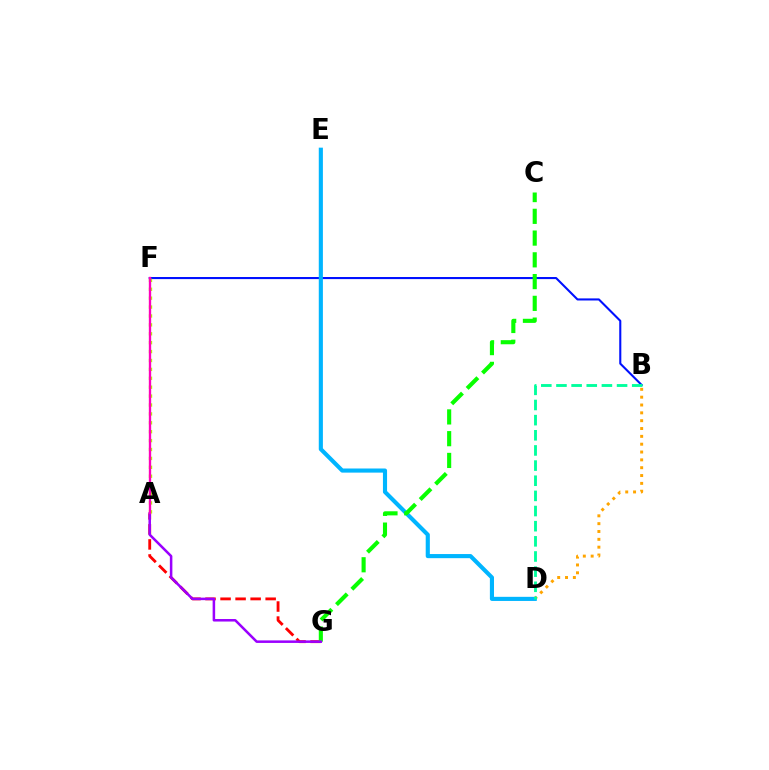{('B', 'F'): [{'color': '#0010ff', 'line_style': 'solid', 'thickness': 1.5}], ('B', 'D'): [{'color': '#ffa500', 'line_style': 'dotted', 'thickness': 2.13}, {'color': '#00ff9d', 'line_style': 'dashed', 'thickness': 2.06}], ('A', 'G'): [{'color': '#ff0000', 'line_style': 'dashed', 'thickness': 2.04}, {'color': '#9b00ff', 'line_style': 'solid', 'thickness': 1.82}], ('A', 'F'): [{'color': '#b3ff00', 'line_style': 'dotted', 'thickness': 2.42}, {'color': '#ff00bd', 'line_style': 'solid', 'thickness': 1.69}], ('D', 'E'): [{'color': '#00b5ff', 'line_style': 'solid', 'thickness': 2.97}], ('C', 'G'): [{'color': '#08ff00', 'line_style': 'dashed', 'thickness': 2.96}]}